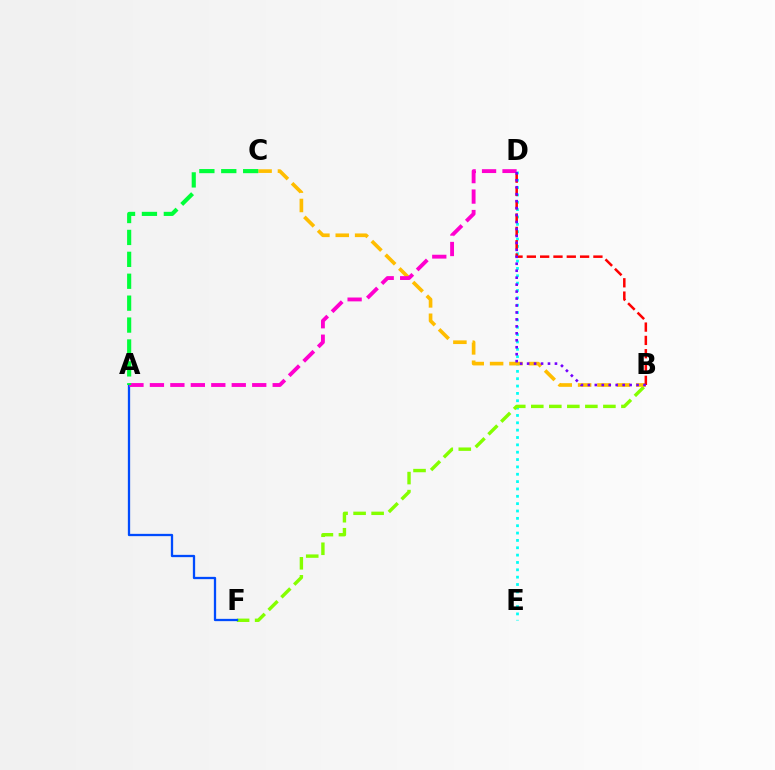{('D', 'E'): [{'color': '#00fff6', 'line_style': 'dotted', 'thickness': 2.0}], ('B', 'F'): [{'color': '#84ff00', 'line_style': 'dashed', 'thickness': 2.45}], ('A', 'F'): [{'color': '#004bff', 'line_style': 'solid', 'thickness': 1.65}], ('B', 'C'): [{'color': '#ffbd00', 'line_style': 'dashed', 'thickness': 2.63}], ('A', 'D'): [{'color': '#ff00cf', 'line_style': 'dashed', 'thickness': 2.78}], ('B', 'D'): [{'color': '#ff0000', 'line_style': 'dashed', 'thickness': 1.81}, {'color': '#7200ff', 'line_style': 'dotted', 'thickness': 1.89}], ('A', 'C'): [{'color': '#00ff39', 'line_style': 'dashed', 'thickness': 2.98}]}